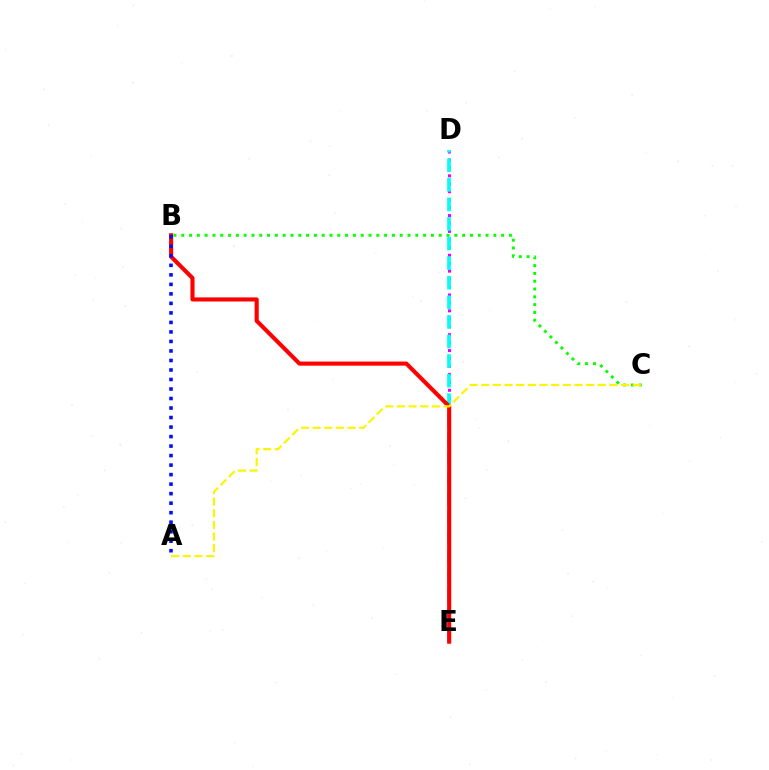{('D', 'E'): [{'color': '#ee00ff', 'line_style': 'dotted', 'thickness': 2.16}, {'color': '#00fff6', 'line_style': 'dashed', 'thickness': 2.66}], ('B', 'E'): [{'color': '#ff0000', 'line_style': 'solid', 'thickness': 2.95}], ('A', 'B'): [{'color': '#0010ff', 'line_style': 'dotted', 'thickness': 2.58}], ('B', 'C'): [{'color': '#08ff00', 'line_style': 'dotted', 'thickness': 2.12}], ('A', 'C'): [{'color': '#fcf500', 'line_style': 'dashed', 'thickness': 1.58}]}